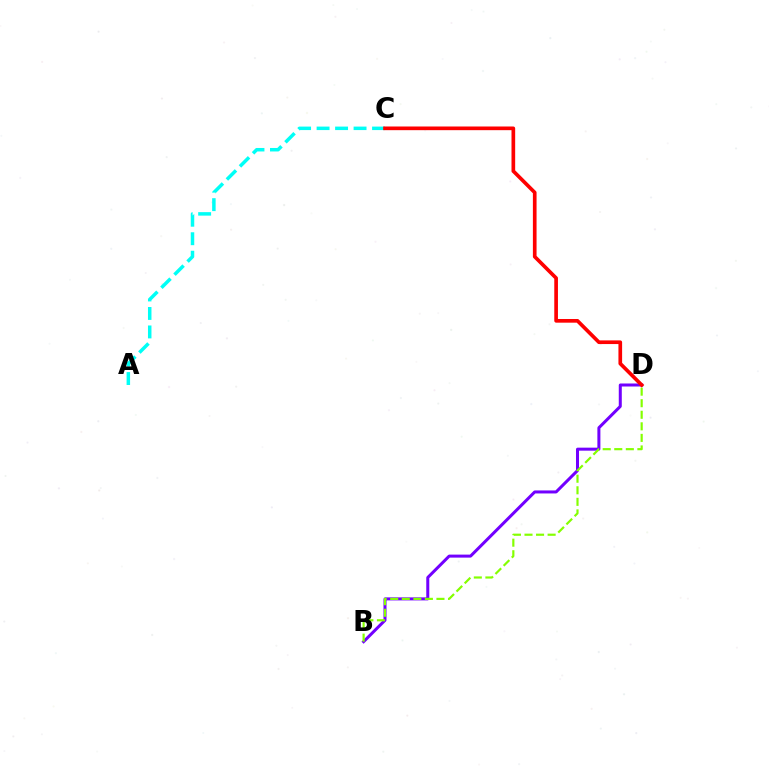{('B', 'D'): [{'color': '#7200ff', 'line_style': 'solid', 'thickness': 2.17}, {'color': '#84ff00', 'line_style': 'dashed', 'thickness': 1.57}], ('A', 'C'): [{'color': '#00fff6', 'line_style': 'dashed', 'thickness': 2.51}], ('C', 'D'): [{'color': '#ff0000', 'line_style': 'solid', 'thickness': 2.65}]}